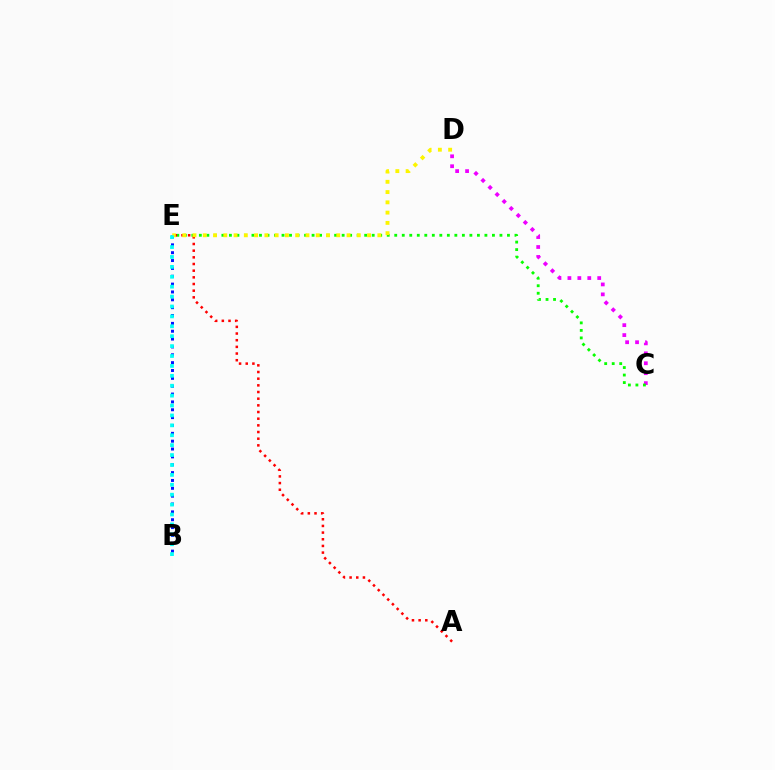{('C', 'D'): [{'color': '#ee00ff', 'line_style': 'dotted', 'thickness': 2.7}], ('C', 'E'): [{'color': '#08ff00', 'line_style': 'dotted', 'thickness': 2.04}], ('B', 'E'): [{'color': '#0010ff', 'line_style': 'dotted', 'thickness': 2.13}, {'color': '#00fff6', 'line_style': 'dotted', 'thickness': 2.69}], ('A', 'E'): [{'color': '#ff0000', 'line_style': 'dotted', 'thickness': 1.81}], ('D', 'E'): [{'color': '#fcf500', 'line_style': 'dotted', 'thickness': 2.79}]}